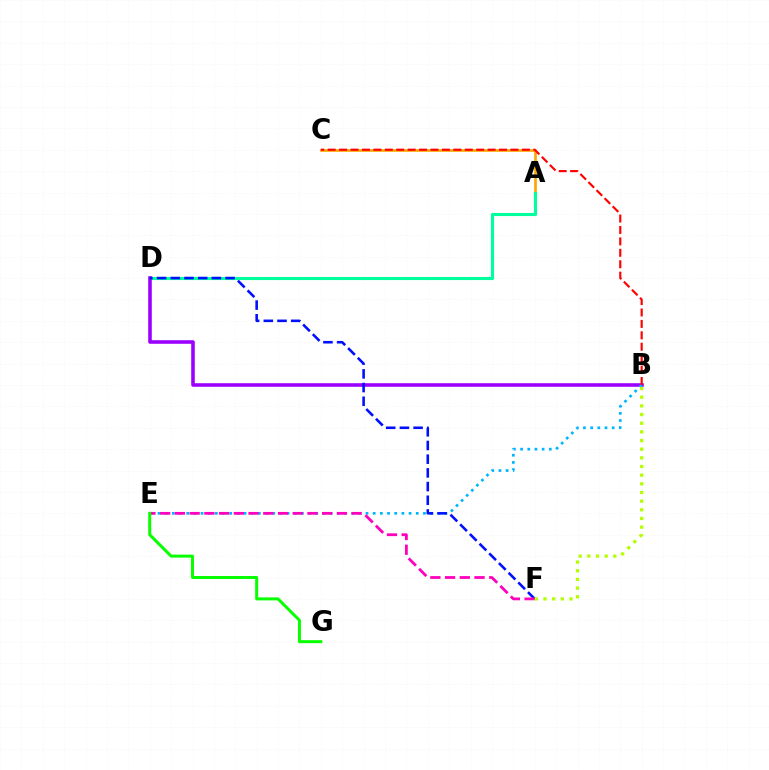{('A', 'C'): [{'color': '#ffa500', 'line_style': 'solid', 'thickness': 1.92}], ('A', 'D'): [{'color': '#00ff9d', 'line_style': 'solid', 'thickness': 2.25}], ('B', 'D'): [{'color': '#9b00ff', 'line_style': 'solid', 'thickness': 2.57}], ('B', 'E'): [{'color': '#00b5ff', 'line_style': 'dotted', 'thickness': 1.95}], ('B', 'C'): [{'color': '#ff0000', 'line_style': 'dashed', 'thickness': 1.55}], ('D', 'F'): [{'color': '#0010ff', 'line_style': 'dashed', 'thickness': 1.86}], ('E', 'F'): [{'color': '#ff00bd', 'line_style': 'dashed', 'thickness': 2.0}], ('B', 'F'): [{'color': '#b3ff00', 'line_style': 'dotted', 'thickness': 2.35}], ('E', 'G'): [{'color': '#08ff00', 'line_style': 'solid', 'thickness': 2.16}]}